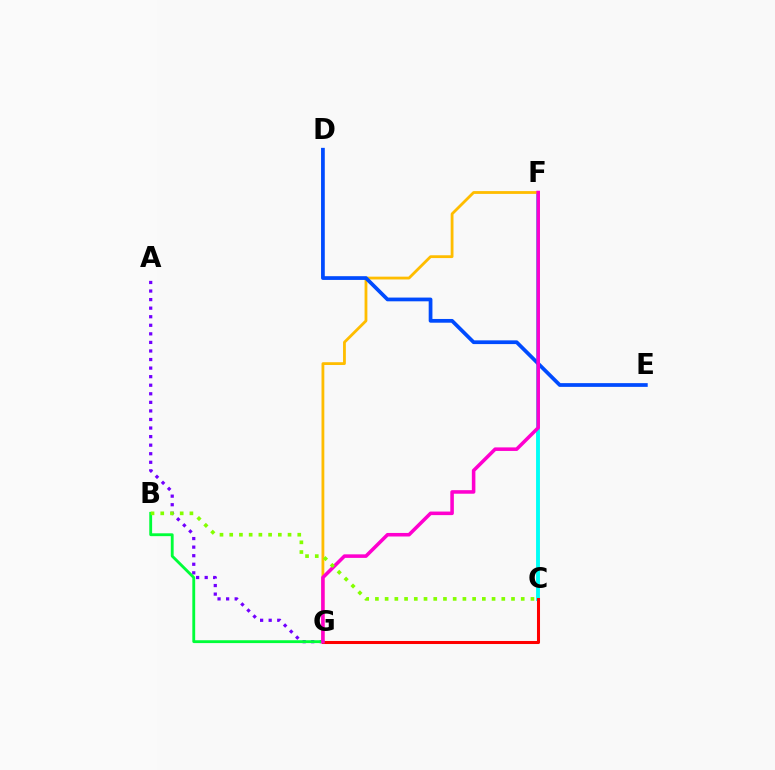{('C', 'F'): [{'color': '#00fff6', 'line_style': 'solid', 'thickness': 2.79}], ('A', 'G'): [{'color': '#7200ff', 'line_style': 'dotted', 'thickness': 2.33}], ('F', 'G'): [{'color': '#ffbd00', 'line_style': 'solid', 'thickness': 2.02}, {'color': '#ff00cf', 'line_style': 'solid', 'thickness': 2.56}], ('C', 'G'): [{'color': '#ff0000', 'line_style': 'solid', 'thickness': 2.19}], ('B', 'G'): [{'color': '#00ff39', 'line_style': 'solid', 'thickness': 2.05}], ('D', 'E'): [{'color': '#004bff', 'line_style': 'solid', 'thickness': 2.69}], ('B', 'C'): [{'color': '#84ff00', 'line_style': 'dotted', 'thickness': 2.64}]}